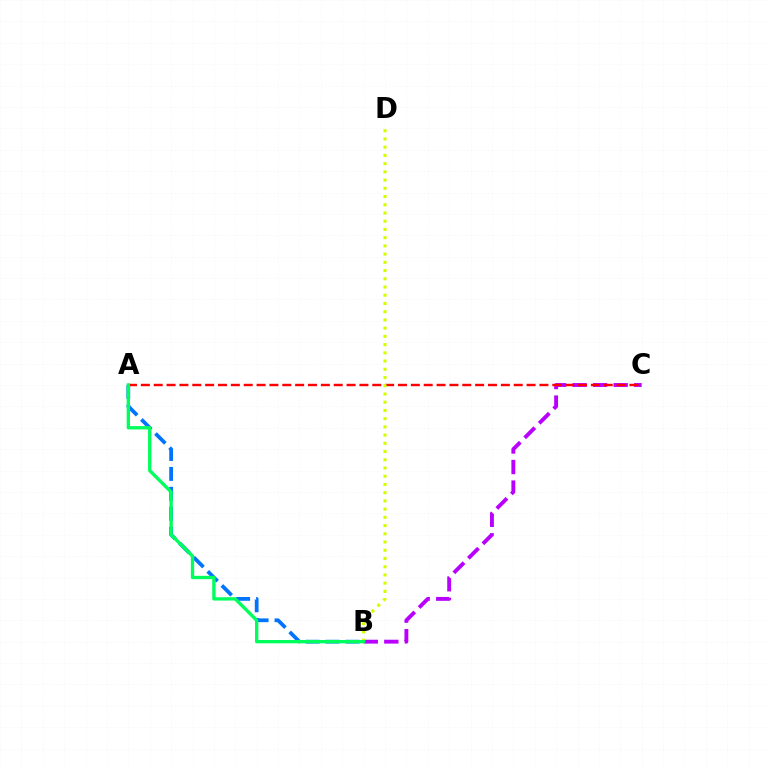{('B', 'C'): [{'color': '#b900ff', 'line_style': 'dashed', 'thickness': 2.79}], ('A', 'B'): [{'color': '#0074ff', 'line_style': 'dashed', 'thickness': 2.71}, {'color': '#00ff5c', 'line_style': 'solid', 'thickness': 2.4}], ('A', 'C'): [{'color': '#ff0000', 'line_style': 'dashed', 'thickness': 1.75}], ('B', 'D'): [{'color': '#d1ff00', 'line_style': 'dotted', 'thickness': 2.24}]}